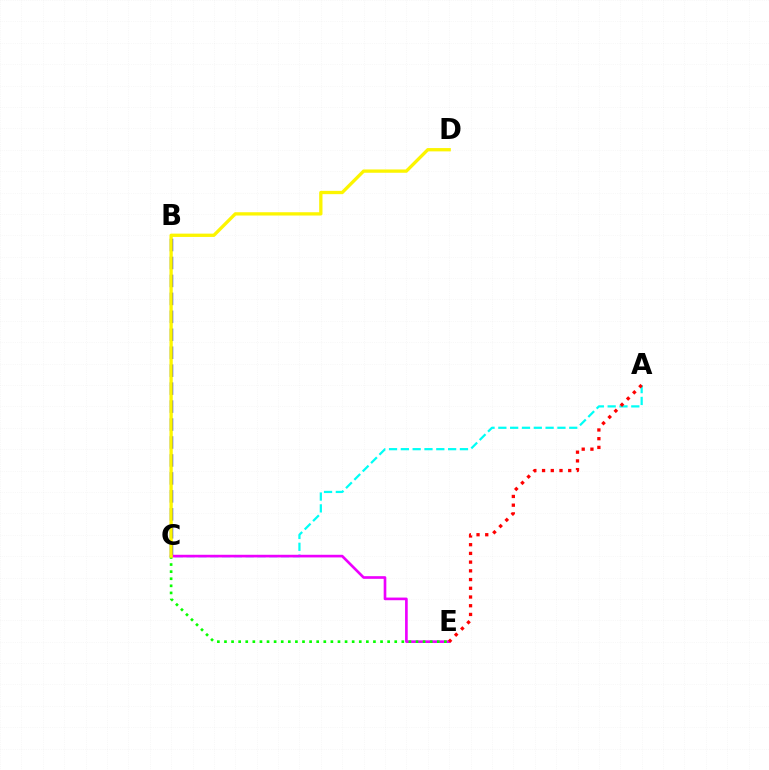{('A', 'C'): [{'color': '#00fff6', 'line_style': 'dashed', 'thickness': 1.61}], ('B', 'C'): [{'color': '#0010ff', 'line_style': 'dashed', 'thickness': 2.44}], ('C', 'E'): [{'color': '#ee00ff', 'line_style': 'solid', 'thickness': 1.91}, {'color': '#08ff00', 'line_style': 'dotted', 'thickness': 1.93}], ('C', 'D'): [{'color': '#fcf500', 'line_style': 'solid', 'thickness': 2.38}], ('A', 'E'): [{'color': '#ff0000', 'line_style': 'dotted', 'thickness': 2.37}]}